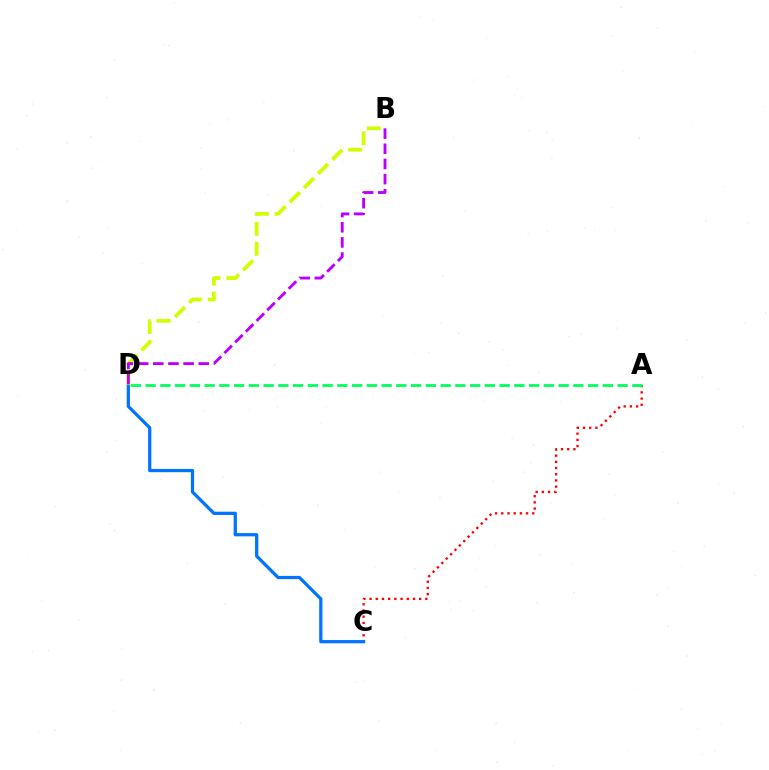{('A', 'C'): [{'color': '#ff0000', 'line_style': 'dotted', 'thickness': 1.68}], ('C', 'D'): [{'color': '#0074ff', 'line_style': 'solid', 'thickness': 2.33}], ('B', 'D'): [{'color': '#d1ff00', 'line_style': 'dashed', 'thickness': 2.72}, {'color': '#b900ff', 'line_style': 'dashed', 'thickness': 2.06}], ('A', 'D'): [{'color': '#00ff5c', 'line_style': 'dashed', 'thickness': 2.0}]}